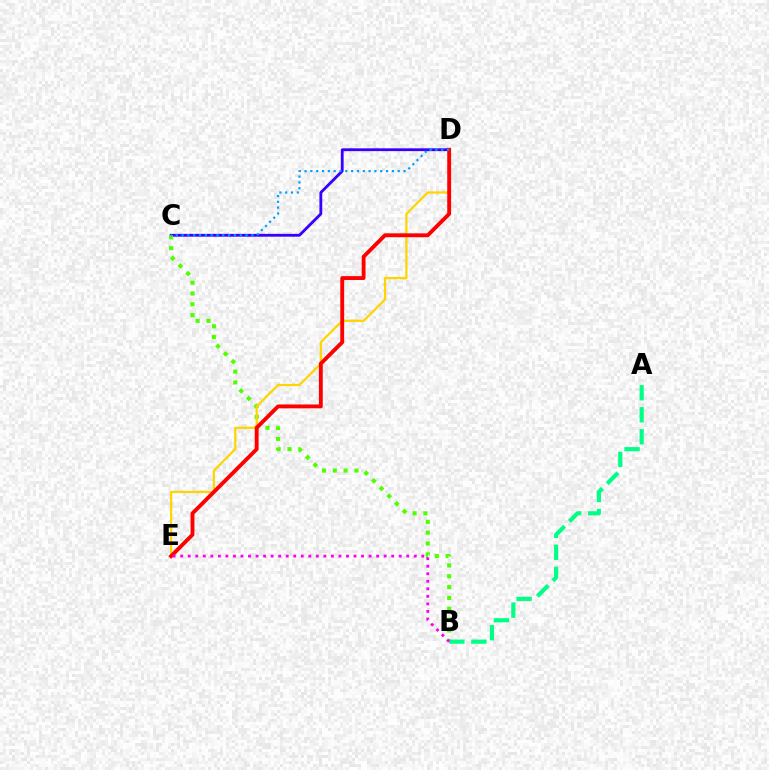{('C', 'D'): [{'color': '#3700ff', 'line_style': 'solid', 'thickness': 2.03}, {'color': '#009eff', 'line_style': 'dotted', 'thickness': 1.58}], ('B', 'C'): [{'color': '#4fff00', 'line_style': 'dotted', 'thickness': 2.94}], ('D', 'E'): [{'color': '#ffd500', 'line_style': 'solid', 'thickness': 1.61}, {'color': '#ff0000', 'line_style': 'solid', 'thickness': 2.78}], ('A', 'B'): [{'color': '#00ff86', 'line_style': 'dashed', 'thickness': 2.99}], ('B', 'E'): [{'color': '#ff00ed', 'line_style': 'dotted', 'thickness': 2.05}]}